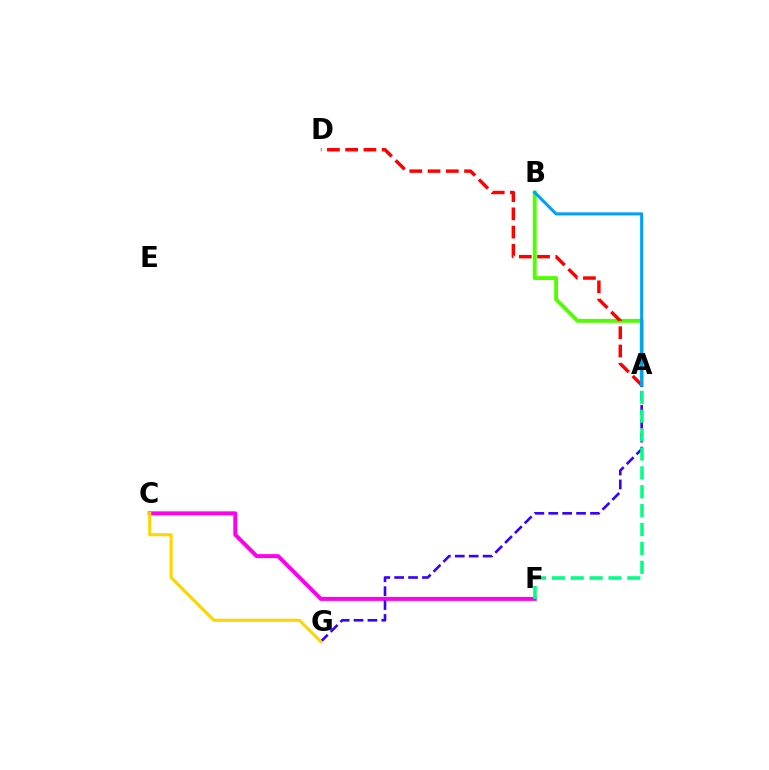{('A', 'B'): [{'color': '#4fff00', 'line_style': 'solid', 'thickness': 2.79}, {'color': '#009eff', 'line_style': 'solid', 'thickness': 2.2}], ('C', 'F'): [{'color': '#ff00ed', 'line_style': 'solid', 'thickness': 2.86}], ('A', 'G'): [{'color': '#3700ff', 'line_style': 'dashed', 'thickness': 1.89}], ('A', 'D'): [{'color': '#ff0000', 'line_style': 'dashed', 'thickness': 2.48}], ('C', 'G'): [{'color': '#ffd500', 'line_style': 'solid', 'thickness': 2.21}], ('A', 'F'): [{'color': '#00ff86', 'line_style': 'dashed', 'thickness': 2.56}]}